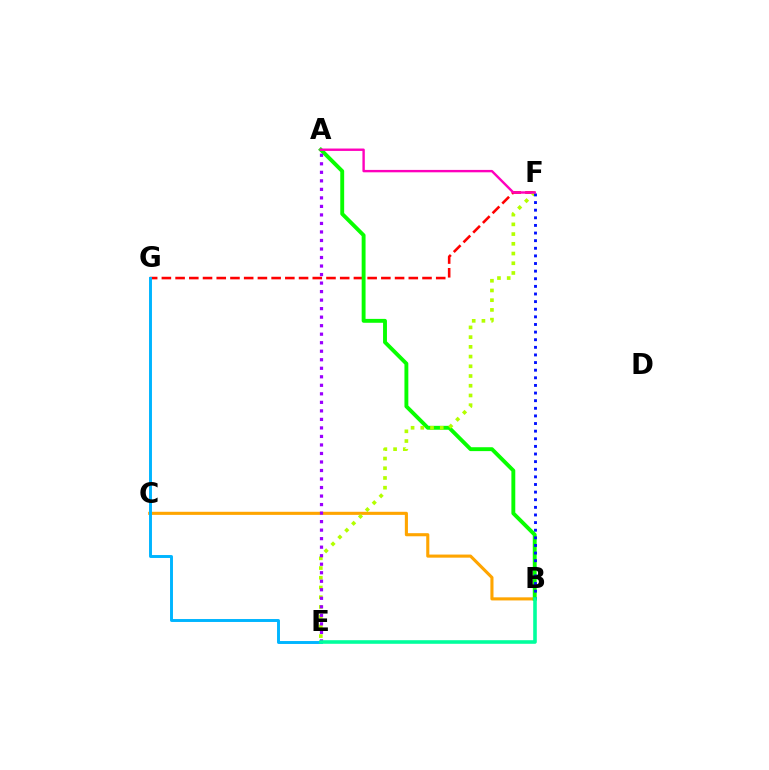{('F', 'G'): [{'color': '#ff0000', 'line_style': 'dashed', 'thickness': 1.86}], ('B', 'C'): [{'color': '#ffa500', 'line_style': 'solid', 'thickness': 2.23}], ('A', 'B'): [{'color': '#08ff00', 'line_style': 'solid', 'thickness': 2.8}], ('E', 'F'): [{'color': '#b3ff00', 'line_style': 'dotted', 'thickness': 2.64}], ('E', 'G'): [{'color': '#00b5ff', 'line_style': 'solid', 'thickness': 2.11}], ('B', 'F'): [{'color': '#0010ff', 'line_style': 'dotted', 'thickness': 2.07}], ('A', 'F'): [{'color': '#ff00bd', 'line_style': 'solid', 'thickness': 1.73}], ('A', 'E'): [{'color': '#9b00ff', 'line_style': 'dotted', 'thickness': 2.31}], ('B', 'E'): [{'color': '#00ff9d', 'line_style': 'solid', 'thickness': 2.59}]}